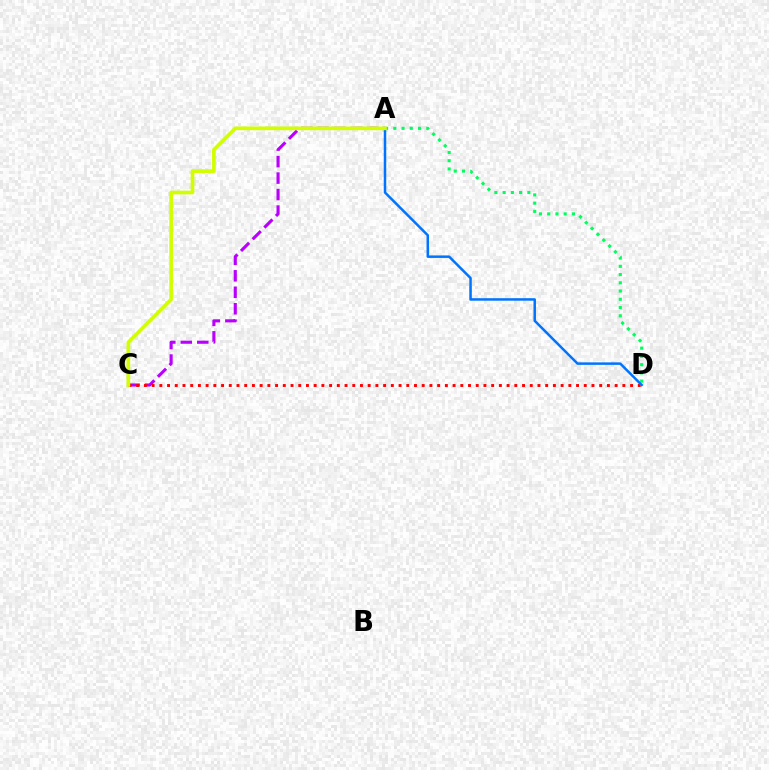{('A', 'C'): [{'color': '#b900ff', 'line_style': 'dashed', 'thickness': 2.24}, {'color': '#d1ff00', 'line_style': 'solid', 'thickness': 2.65}], ('C', 'D'): [{'color': '#ff0000', 'line_style': 'dotted', 'thickness': 2.1}], ('A', 'D'): [{'color': '#00ff5c', 'line_style': 'dotted', 'thickness': 2.24}, {'color': '#0074ff', 'line_style': 'solid', 'thickness': 1.8}]}